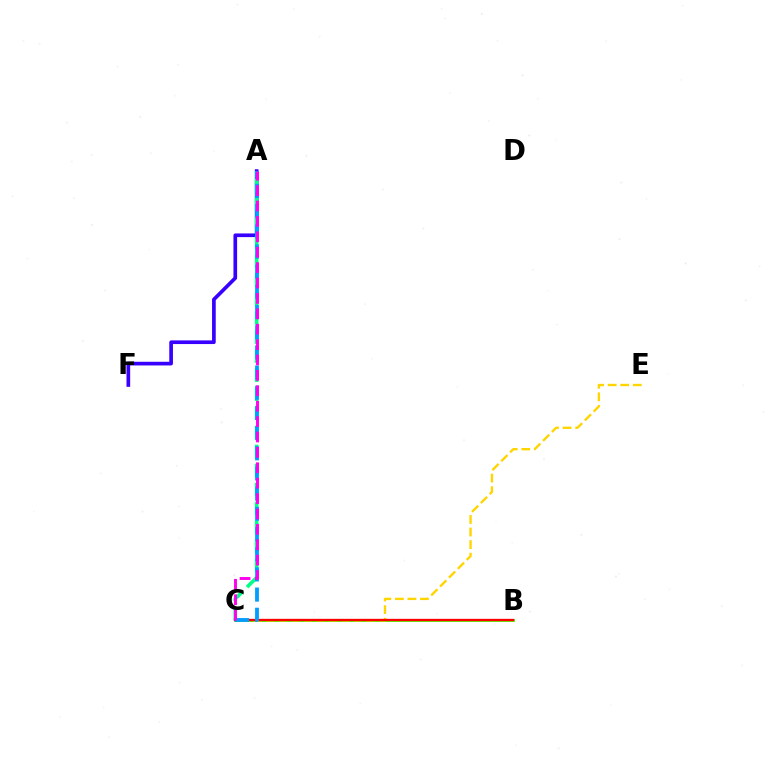{('B', 'C'): [{'color': '#4fff00', 'line_style': 'solid', 'thickness': 2.08}, {'color': '#ff0000', 'line_style': 'solid', 'thickness': 1.68}], ('A', 'F'): [{'color': '#3700ff', 'line_style': 'solid', 'thickness': 2.64}], ('A', 'C'): [{'color': '#00ff86', 'line_style': 'dashed', 'thickness': 2.58}, {'color': '#009eff', 'line_style': 'dashed', 'thickness': 2.74}, {'color': '#ff00ed', 'line_style': 'dashed', 'thickness': 2.09}], ('C', 'E'): [{'color': '#ffd500', 'line_style': 'dashed', 'thickness': 1.71}]}